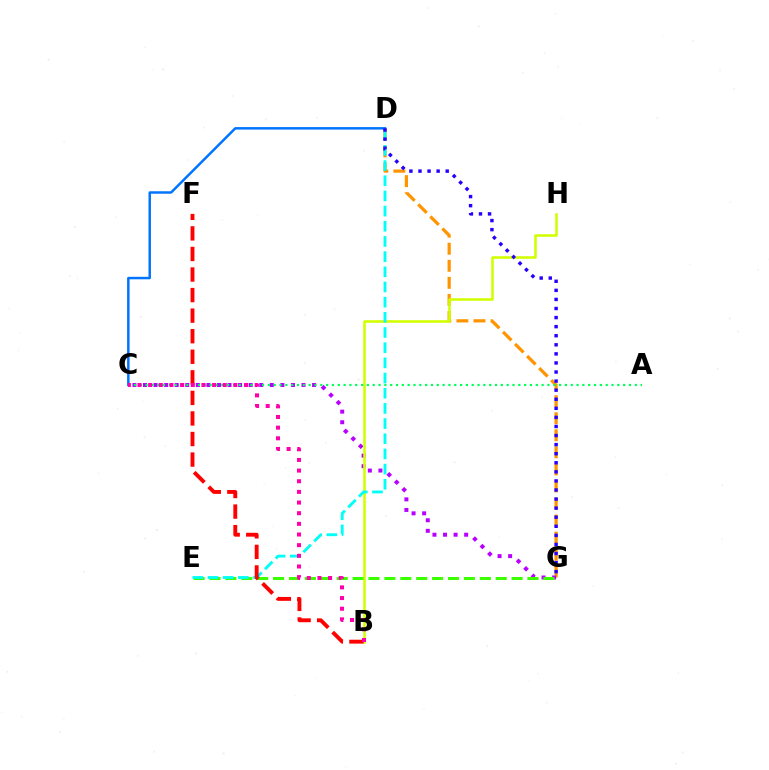{('D', 'G'): [{'color': '#ff9400', 'line_style': 'dashed', 'thickness': 2.32}, {'color': '#2500ff', 'line_style': 'dotted', 'thickness': 2.47}], ('C', 'G'): [{'color': '#b900ff', 'line_style': 'dotted', 'thickness': 2.87}], ('B', 'H'): [{'color': '#d1ff00', 'line_style': 'solid', 'thickness': 1.85}], ('E', 'G'): [{'color': '#3dff00', 'line_style': 'dashed', 'thickness': 2.16}], ('D', 'E'): [{'color': '#00fff6', 'line_style': 'dashed', 'thickness': 2.06}], ('A', 'C'): [{'color': '#00ff5c', 'line_style': 'dotted', 'thickness': 1.58}], ('C', 'D'): [{'color': '#0074ff', 'line_style': 'solid', 'thickness': 1.79}], ('B', 'F'): [{'color': '#ff0000', 'line_style': 'dashed', 'thickness': 2.79}], ('B', 'C'): [{'color': '#ff00ac', 'line_style': 'dotted', 'thickness': 2.9}]}